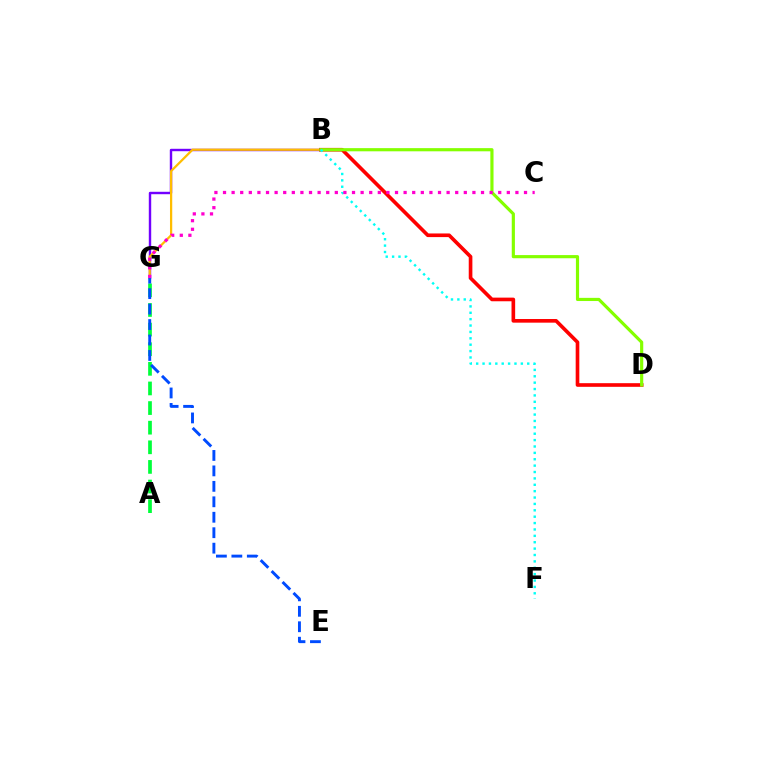{('B', 'G'): [{'color': '#7200ff', 'line_style': 'solid', 'thickness': 1.74}, {'color': '#ffbd00', 'line_style': 'solid', 'thickness': 1.62}], ('B', 'D'): [{'color': '#ff0000', 'line_style': 'solid', 'thickness': 2.62}, {'color': '#84ff00', 'line_style': 'solid', 'thickness': 2.28}], ('A', 'G'): [{'color': '#00ff39', 'line_style': 'dashed', 'thickness': 2.67}], ('B', 'F'): [{'color': '#00fff6', 'line_style': 'dotted', 'thickness': 1.73}], ('C', 'G'): [{'color': '#ff00cf', 'line_style': 'dotted', 'thickness': 2.34}], ('E', 'G'): [{'color': '#004bff', 'line_style': 'dashed', 'thickness': 2.1}]}